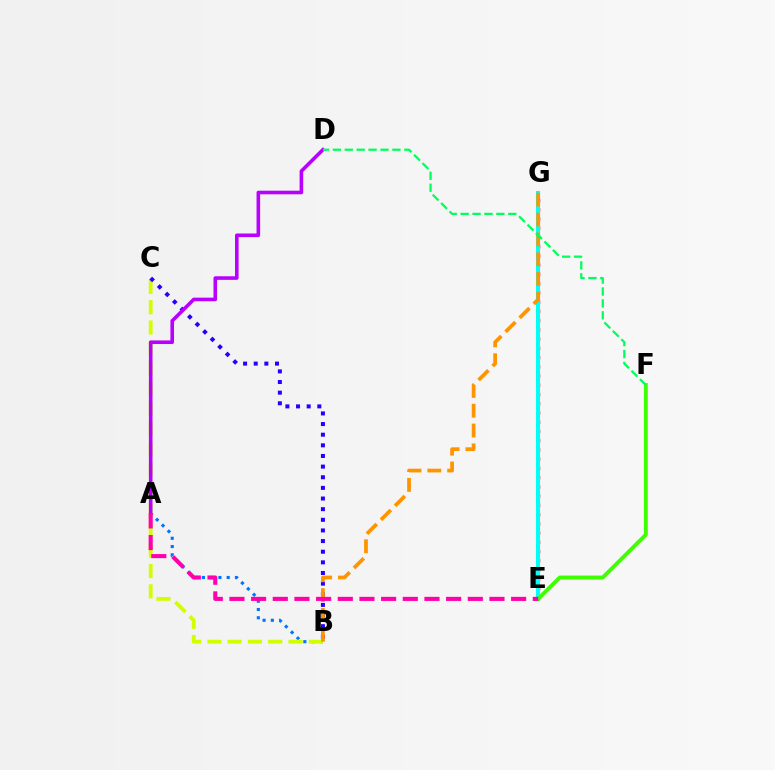{('E', 'G'): [{'color': '#ff0000', 'line_style': 'dotted', 'thickness': 2.51}, {'color': '#00fff6', 'line_style': 'solid', 'thickness': 2.96}], ('A', 'B'): [{'color': '#0074ff', 'line_style': 'dotted', 'thickness': 2.24}], ('B', 'C'): [{'color': '#d1ff00', 'line_style': 'dashed', 'thickness': 2.76}, {'color': '#2500ff', 'line_style': 'dotted', 'thickness': 2.89}], ('E', 'F'): [{'color': '#3dff00', 'line_style': 'solid', 'thickness': 2.78}], ('B', 'G'): [{'color': '#ff9400', 'line_style': 'dashed', 'thickness': 2.69}], ('A', 'D'): [{'color': '#b900ff', 'line_style': 'solid', 'thickness': 2.59}], ('A', 'E'): [{'color': '#ff00ac', 'line_style': 'dashed', 'thickness': 2.94}], ('D', 'F'): [{'color': '#00ff5c', 'line_style': 'dashed', 'thickness': 1.62}]}